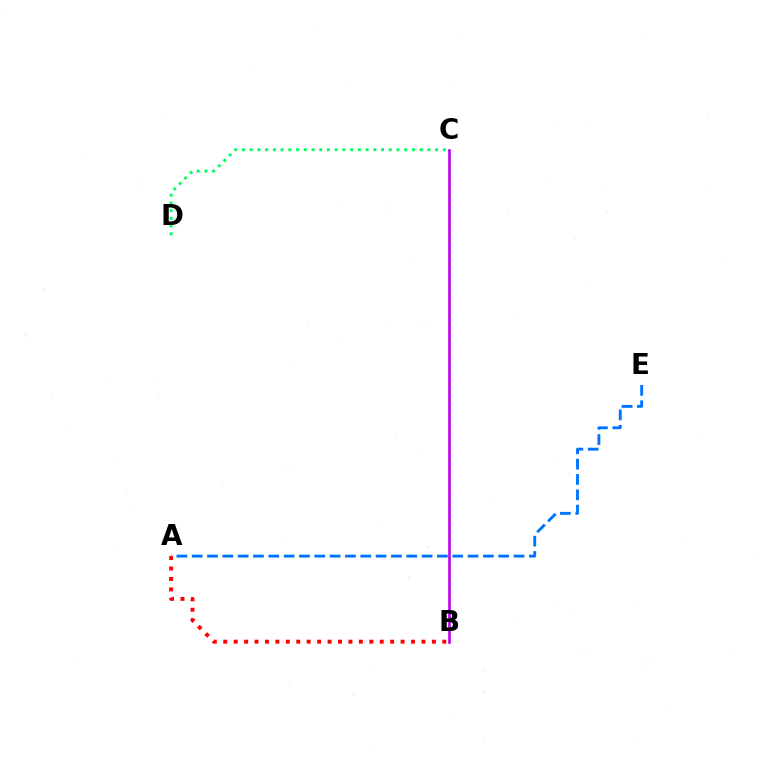{('B', 'C'): [{'color': '#d1ff00', 'line_style': 'dotted', 'thickness': 2.05}, {'color': '#b900ff', 'line_style': 'solid', 'thickness': 1.88}], ('A', 'B'): [{'color': '#ff0000', 'line_style': 'dotted', 'thickness': 2.83}], ('C', 'D'): [{'color': '#00ff5c', 'line_style': 'dotted', 'thickness': 2.1}], ('A', 'E'): [{'color': '#0074ff', 'line_style': 'dashed', 'thickness': 2.08}]}